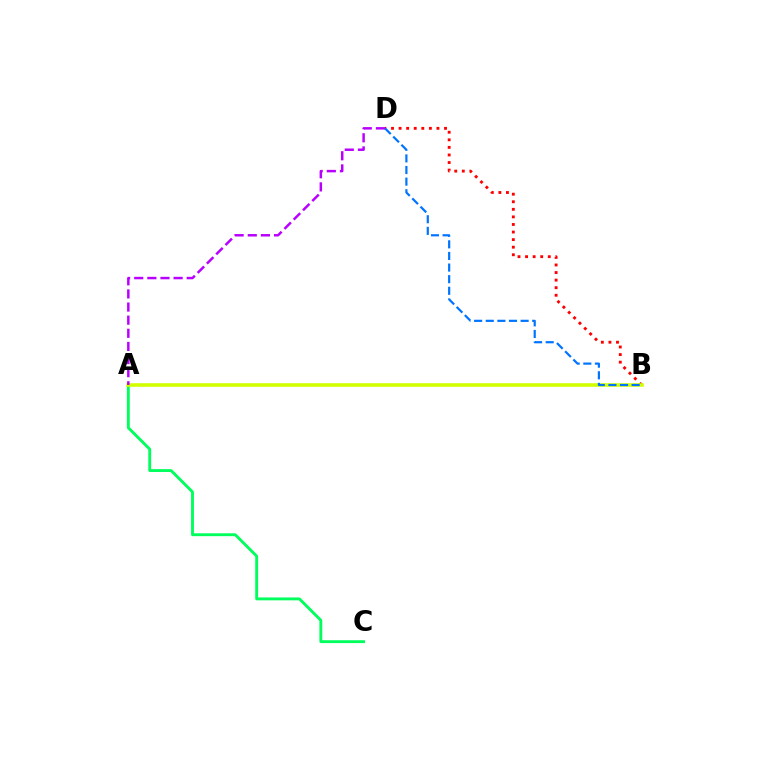{('A', 'C'): [{'color': '#00ff5c', 'line_style': 'solid', 'thickness': 2.06}], ('B', 'D'): [{'color': '#ff0000', 'line_style': 'dotted', 'thickness': 2.06}, {'color': '#0074ff', 'line_style': 'dashed', 'thickness': 1.58}], ('A', 'B'): [{'color': '#d1ff00', 'line_style': 'solid', 'thickness': 2.58}], ('A', 'D'): [{'color': '#b900ff', 'line_style': 'dashed', 'thickness': 1.78}]}